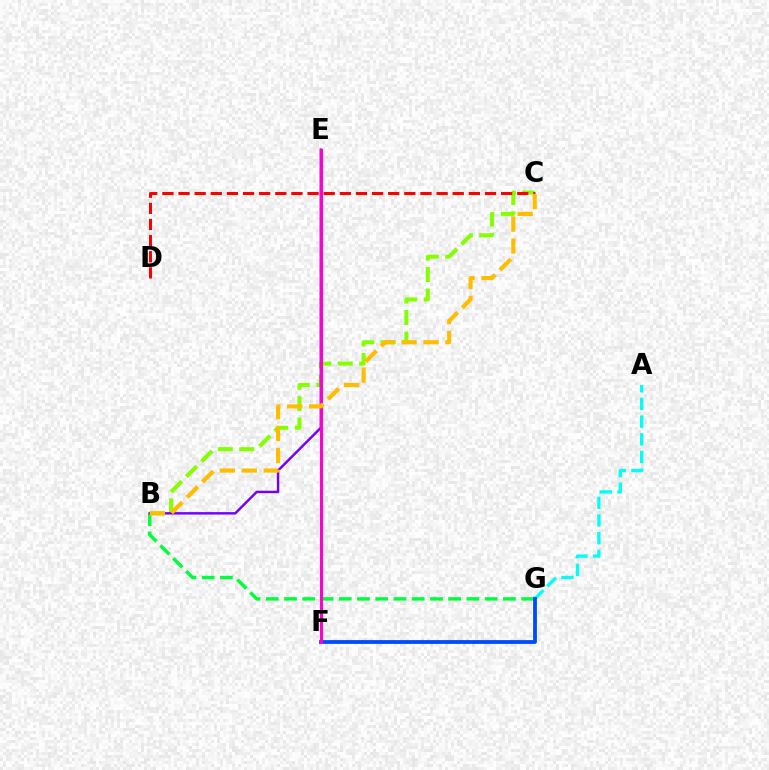{('B', 'G'): [{'color': '#00ff39', 'line_style': 'dashed', 'thickness': 2.48}], ('B', 'C'): [{'color': '#84ff00', 'line_style': 'dashed', 'thickness': 2.91}, {'color': '#ffbd00', 'line_style': 'dashed', 'thickness': 2.98}], ('A', 'G'): [{'color': '#00fff6', 'line_style': 'dashed', 'thickness': 2.4}], ('F', 'G'): [{'color': '#004bff', 'line_style': 'solid', 'thickness': 2.74}], ('B', 'E'): [{'color': '#7200ff', 'line_style': 'solid', 'thickness': 1.75}], ('E', 'F'): [{'color': '#ff00cf', 'line_style': 'solid', 'thickness': 2.22}], ('C', 'D'): [{'color': '#ff0000', 'line_style': 'dashed', 'thickness': 2.19}]}